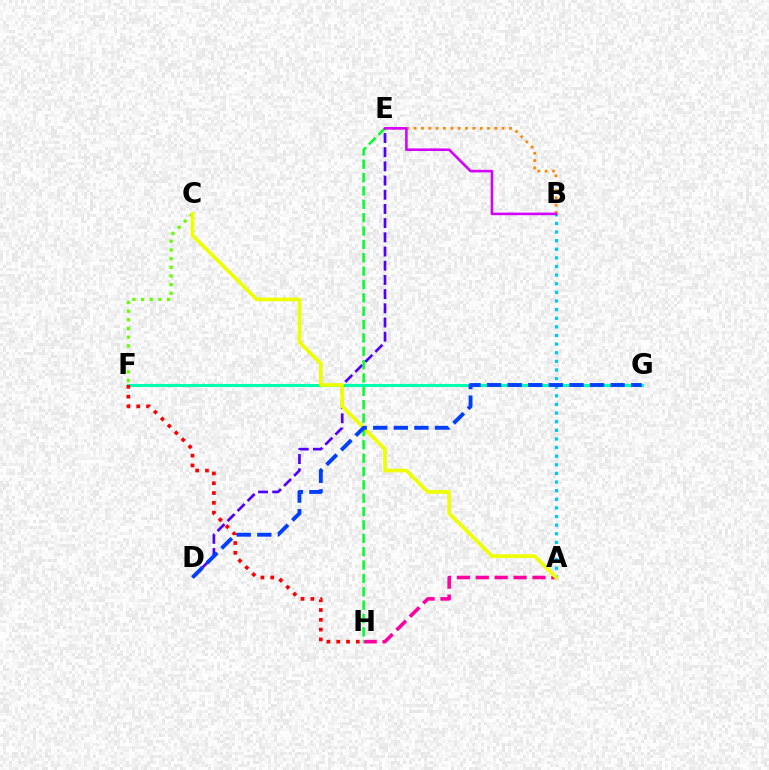{('F', 'G'): [{'color': '#00ffaf', 'line_style': 'solid', 'thickness': 2.23}], ('C', 'F'): [{'color': '#66ff00', 'line_style': 'dotted', 'thickness': 2.35}], ('D', 'E'): [{'color': '#4f00ff', 'line_style': 'dashed', 'thickness': 1.93}], ('A', 'B'): [{'color': '#00c7ff', 'line_style': 'dotted', 'thickness': 2.34}], ('A', 'H'): [{'color': '#ff00a0', 'line_style': 'dashed', 'thickness': 2.57}], ('A', 'C'): [{'color': '#eeff00', 'line_style': 'solid', 'thickness': 2.64}], ('F', 'H'): [{'color': '#ff0000', 'line_style': 'dotted', 'thickness': 2.66}], ('B', 'E'): [{'color': '#ff8800', 'line_style': 'dotted', 'thickness': 1.99}, {'color': '#d600ff', 'line_style': 'solid', 'thickness': 1.87}], ('E', 'H'): [{'color': '#00ff27', 'line_style': 'dashed', 'thickness': 1.82}], ('D', 'G'): [{'color': '#003fff', 'line_style': 'dashed', 'thickness': 2.8}]}